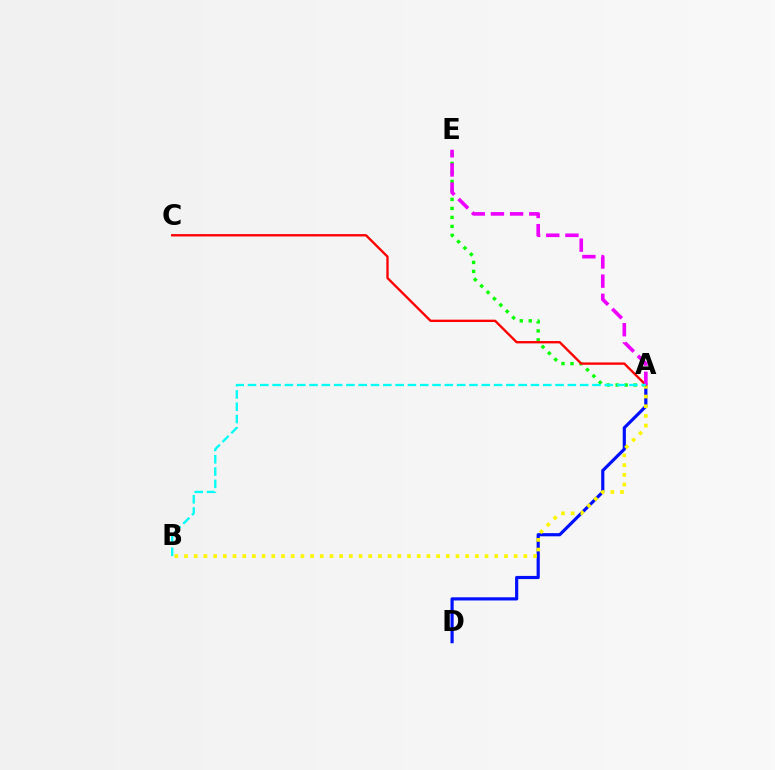{('A', 'E'): [{'color': '#08ff00', 'line_style': 'dotted', 'thickness': 2.44}, {'color': '#ee00ff', 'line_style': 'dashed', 'thickness': 2.61}], ('A', 'D'): [{'color': '#0010ff', 'line_style': 'solid', 'thickness': 2.28}], ('A', 'B'): [{'color': '#fcf500', 'line_style': 'dotted', 'thickness': 2.63}, {'color': '#00fff6', 'line_style': 'dashed', 'thickness': 1.67}], ('A', 'C'): [{'color': '#ff0000', 'line_style': 'solid', 'thickness': 1.69}]}